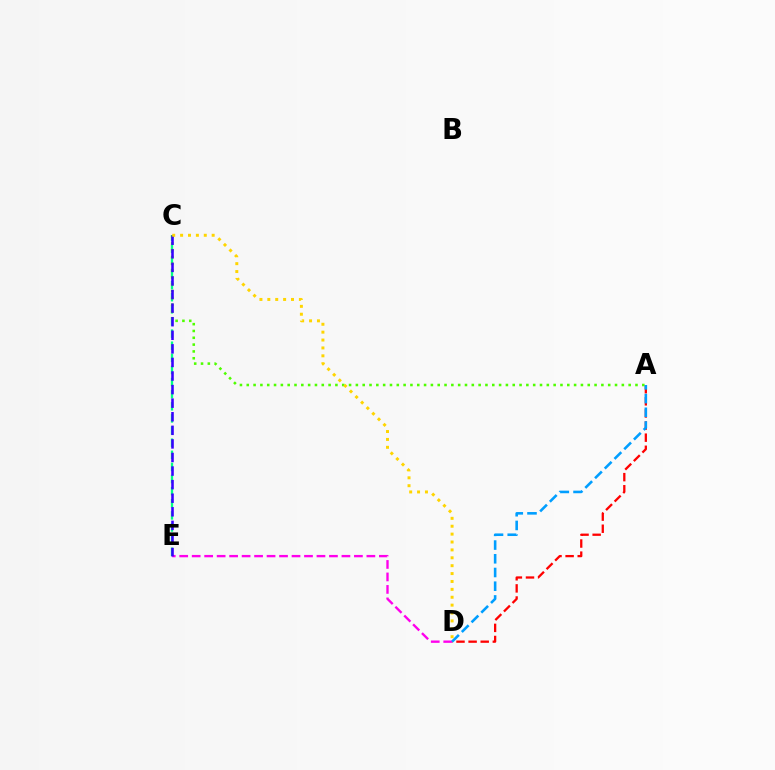{('C', 'E'): [{'color': '#00ff86', 'line_style': 'dashed', 'thickness': 1.65}, {'color': '#3700ff', 'line_style': 'dashed', 'thickness': 1.84}], ('A', 'D'): [{'color': '#ff0000', 'line_style': 'dashed', 'thickness': 1.65}, {'color': '#009eff', 'line_style': 'dashed', 'thickness': 1.86}], ('A', 'C'): [{'color': '#4fff00', 'line_style': 'dotted', 'thickness': 1.85}], ('D', 'E'): [{'color': '#ff00ed', 'line_style': 'dashed', 'thickness': 1.7}], ('C', 'D'): [{'color': '#ffd500', 'line_style': 'dotted', 'thickness': 2.14}]}